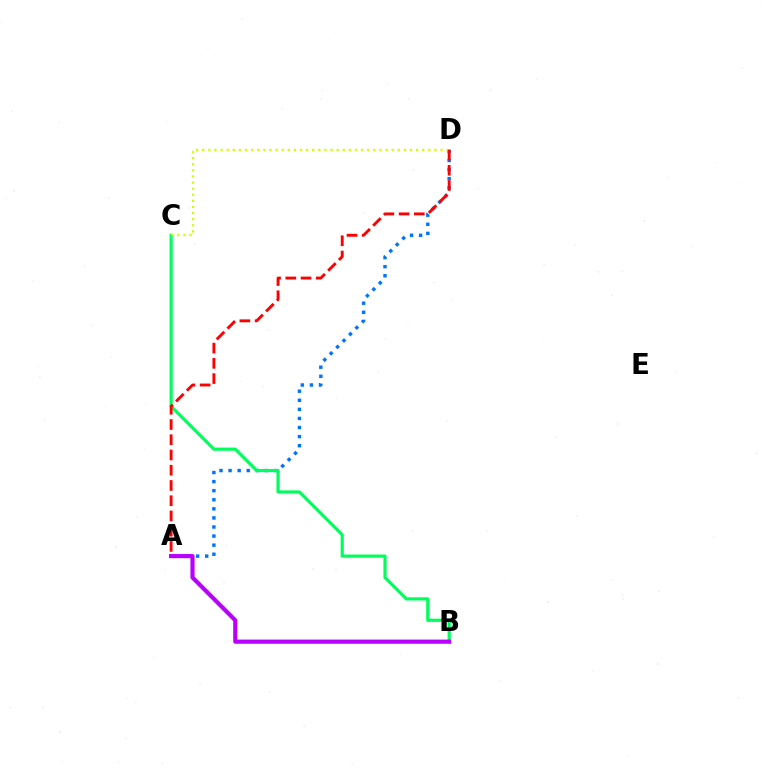{('A', 'D'): [{'color': '#0074ff', 'line_style': 'dotted', 'thickness': 2.47}, {'color': '#ff0000', 'line_style': 'dashed', 'thickness': 2.07}], ('B', 'C'): [{'color': '#00ff5c', 'line_style': 'solid', 'thickness': 2.28}], ('A', 'B'): [{'color': '#b900ff', 'line_style': 'solid', 'thickness': 3.0}], ('C', 'D'): [{'color': '#d1ff00', 'line_style': 'dotted', 'thickness': 1.66}]}